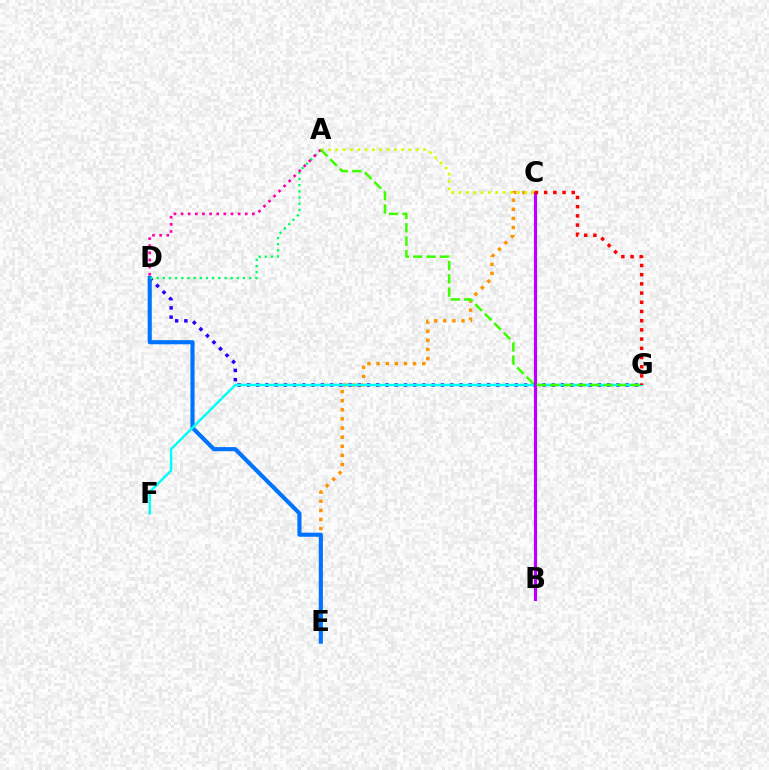{('D', 'G'): [{'color': '#2500ff', 'line_style': 'dotted', 'thickness': 2.51}], ('C', 'E'): [{'color': '#ff9400', 'line_style': 'dotted', 'thickness': 2.48}], ('A', 'C'): [{'color': '#d1ff00', 'line_style': 'dotted', 'thickness': 1.99}], ('D', 'E'): [{'color': '#0074ff', 'line_style': 'solid', 'thickness': 2.96}], ('A', 'D'): [{'color': '#00ff5c', 'line_style': 'dotted', 'thickness': 1.68}, {'color': '#ff00ac', 'line_style': 'dotted', 'thickness': 1.94}], ('F', 'G'): [{'color': '#00fff6', 'line_style': 'solid', 'thickness': 1.77}], ('B', 'C'): [{'color': '#b900ff', 'line_style': 'solid', 'thickness': 2.28}], ('C', 'G'): [{'color': '#ff0000', 'line_style': 'dotted', 'thickness': 2.5}], ('A', 'G'): [{'color': '#3dff00', 'line_style': 'dashed', 'thickness': 1.82}]}